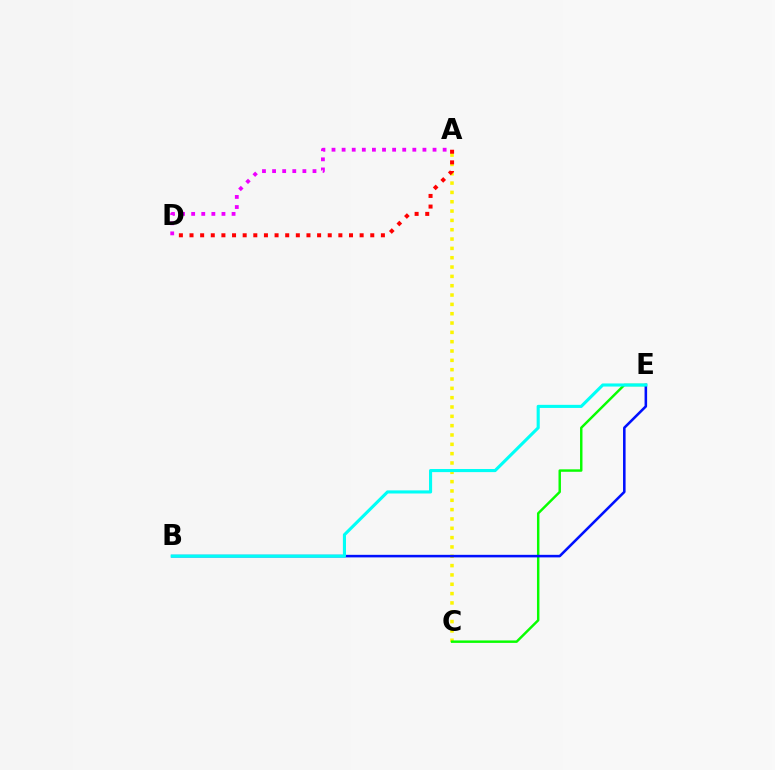{('A', 'C'): [{'color': '#fcf500', 'line_style': 'dotted', 'thickness': 2.53}], ('A', 'D'): [{'color': '#ff0000', 'line_style': 'dotted', 'thickness': 2.89}, {'color': '#ee00ff', 'line_style': 'dotted', 'thickness': 2.74}], ('C', 'E'): [{'color': '#08ff00', 'line_style': 'solid', 'thickness': 1.76}], ('B', 'E'): [{'color': '#0010ff', 'line_style': 'solid', 'thickness': 1.84}, {'color': '#00fff6', 'line_style': 'solid', 'thickness': 2.24}]}